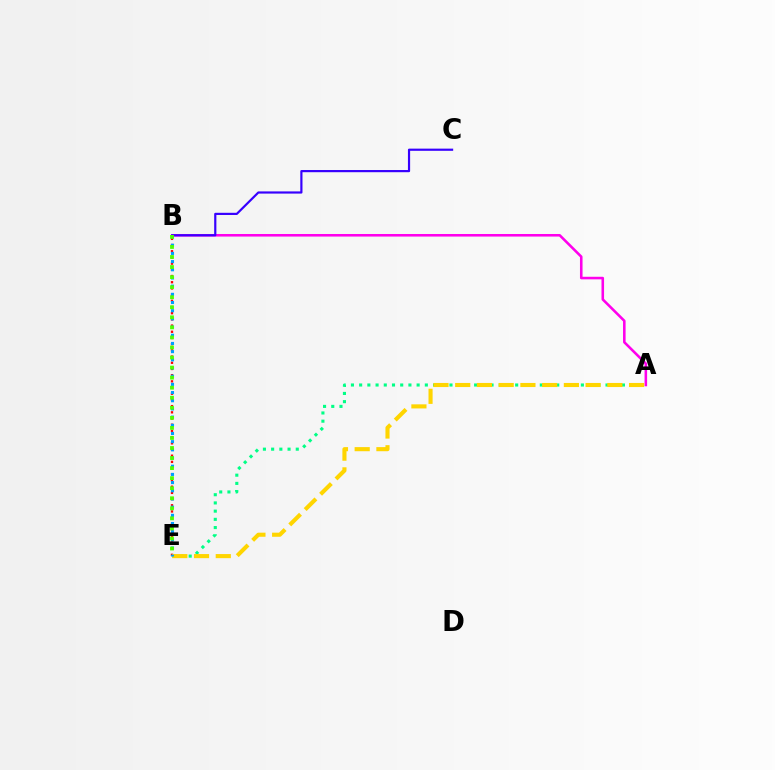{('B', 'E'): [{'color': '#ff0000', 'line_style': 'dotted', 'thickness': 1.68}, {'color': '#009eff', 'line_style': 'dotted', 'thickness': 2.22}, {'color': '#4fff00', 'line_style': 'dotted', 'thickness': 2.73}], ('A', 'B'): [{'color': '#ff00ed', 'line_style': 'solid', 'thickness': 1.85}], ('A', 'E'): [{'color': '#00ff86', 'line_style': 'dotted', 'thickness': 2.23}, {'color': '#ffd500', 'line_style': 'dashed', 'thickness': 2.95}], ('B', 'C'): [{'color': '#3700ff', 'line_style': 'solid', 'thickness': 1.57}]}